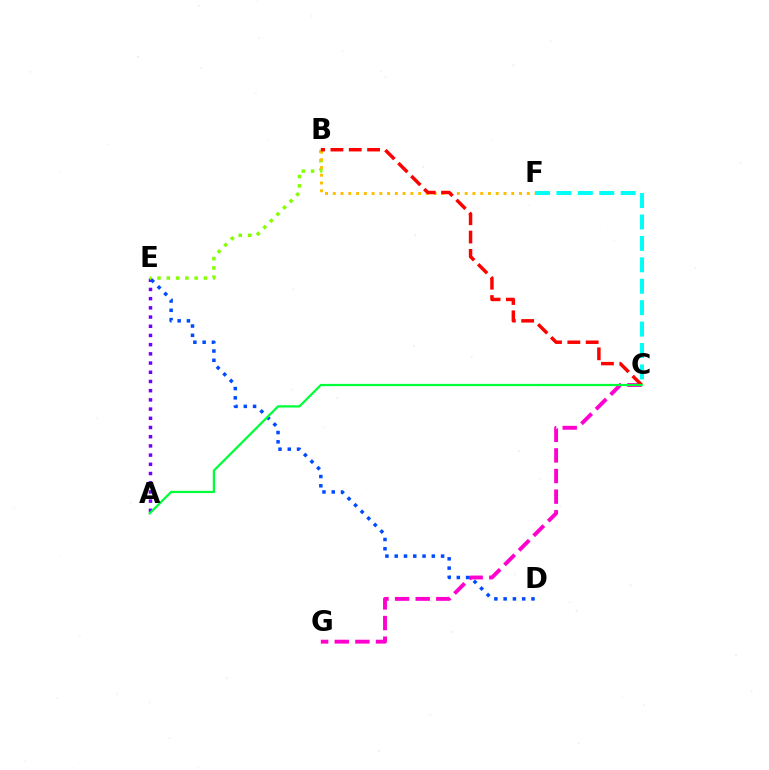{('A', 'E'): [{'color': '#7200ff', 'line_style': 'dotted', 'thickness': 2.5}], ('C', 'G'): [{'color': '#ff00cf', 'line_style': 'dashed', 'thickness': 2.8}], ('C', 'F'): [{'color': '#00fff6', 'line_style': 'dashed', 'thickness': 2.91}], ('B', 'E'): [{'color': '#84ff00', 'line_style': 'dotted', 'thickness': 2.52}], ('B', 'F'): [{'color': '#ffbd00', 'line_style': 'dotted', 'thickness': 2.11}], ('B', 'C'): [{'color': '#ff0000', 'line_style': 'dashed', 'thickness': 2.49}], ('D', 'E'): [{'color': '#004bff', 'line_style': 'dotted', 'thickness': 2.52}], ('A', 'C'): [{'color': '#00ff39', 'line_style': 'solid', 'thickness': 1.62}]}